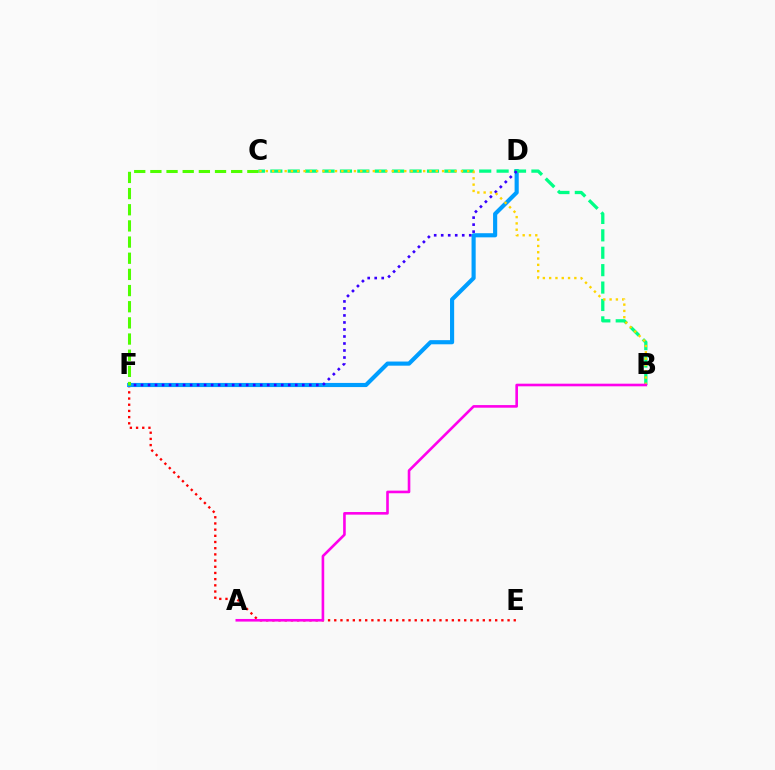{('E', 'F'): [{'color': '#ff0000', 'line_style': 'dotted', 'thickness': 1.68}], ('D', 'F'): [{'color': '#009eff', 'line_style': 'solid', 'thickness': 2.98}, {'color': '#3700ff', 'line_style': 'dotted', 'thickness': 1.9}], ('B', 'C'): [{'color': '#00ff86', 'line_style': 'dashed', 'thickness': 2.36}, {'color': '#ffd500', 'line_style': 'dotted', 'thickness': 1.71}], ('C', 'F'): [{'color': '#4fff00', 'line_style': 'dashed', 'thickness': 2.2}], ('A', 'B'): [{'color': '#ff00ed', 'line_style': 'solid', 'thickness': 1.88}]}